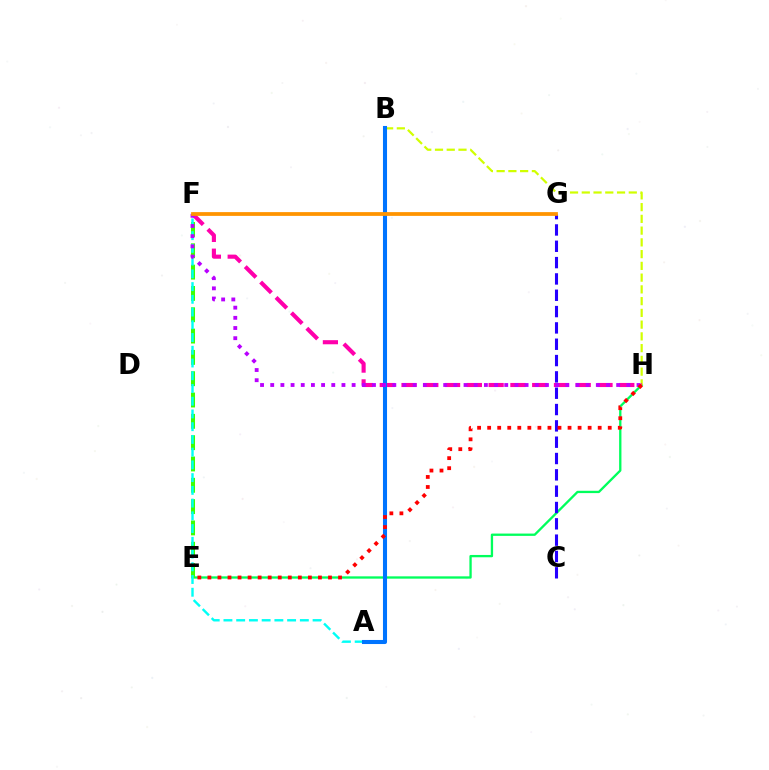{('E', 'H'): [{'color': '#00ff5c', 'line_style': 'solid', 'thickness': 1.67}, {'color': '#ff0000', 'line_style': 'dotted', 'thickness': 2.73}], ('B', 'H'): [{'color': '#d1ff00', 'line_style': 'dashed', 'thickness': 1.6}], ('F', 'H'): [{'color': '#ff00ac', 'line_style': 'dashed', 'thickness': 2.96}, {'color': '#b900ff', 'line_style': 'dotted', 'thickness': 2.76}], ('E', 'F'): [{'color': '#3dff00', 'line_style': 'dashed', 'thickness': 2.9}], ('C', 'G'): [{'color': '#2500ff', 'line_style': 'dashed', 'thickness': 2.22}], ('A', 'F'): [{'color': '#00fff6', 'line_style': 'dashed', 'thickness': 1.73}], ('A', 'B'): [{'color': '#0074ff', 'line_style': 'solid', 'thickness': 2.93}], ('F', 'G'): [{'color': '#ff9400', 'line_style': 'solid', 'thickness': 2.71}]}